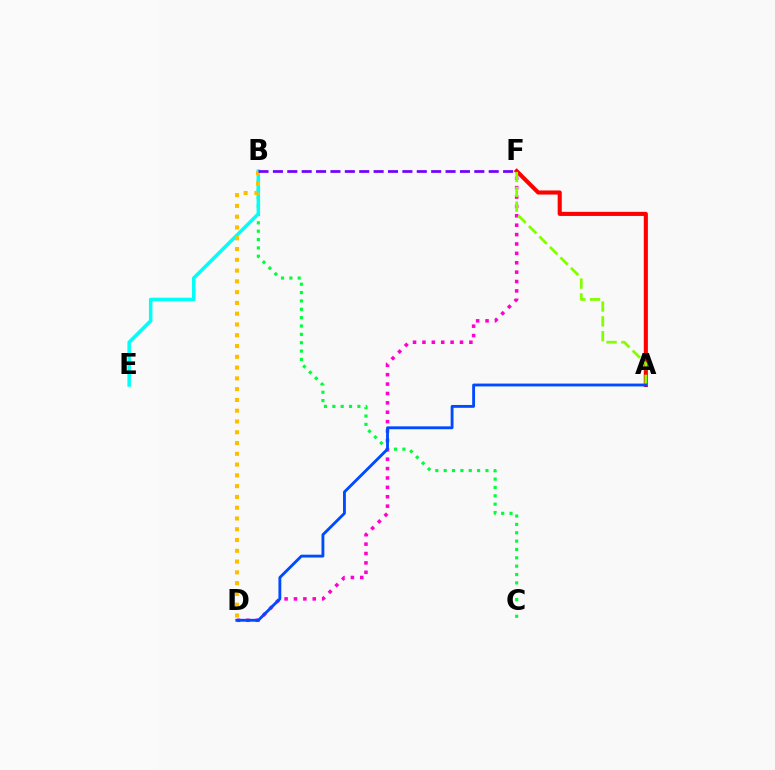{('B', 'C'): [{'color': '#00ff39', 'line_style': 'dotted', 'thickness': 2.27}], ('A', 'F'): [{'color': '#ff0000', 'line_style': 'solid', 'thickness': 2.95}, {'color': '#84ff00', 'line_style': 'dashed', 'thickness': 2.01}], ('D', 'F'): [{'color': '#ff00cf', 'line_style': 'dotted', 'thickness': 2.55}], ('B', 'E'): [{'color': '#00fff6', 'line_style': 'solid', 'thickness': 2.53}], ('B', 'D'): [{'color': '#ffbd00', 'line_style': 'dotted', 'thickness': 2.93}], ('A', 'D'): [{'color': '#004bff', 'line_style': 'solid', 'thickness': 2.06}], ('B', 'F'): [{'color': '#7200ff', 'line_style': 'dashed', 'thickness': 1.95}]}